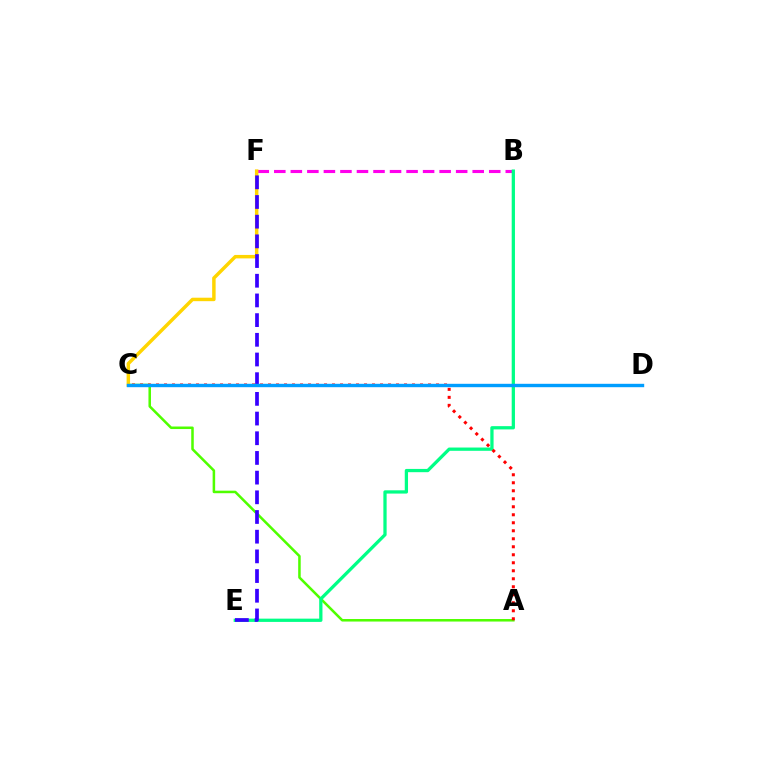{('B', 'F'): [{'color': '#ff00ed', 'line_style': 'dashed', 'thickness': 2.25}], ('A', 'C'): [{'color': '#4fff00', 'line_style': 'solid', 'thickness': 1.82}, {'color': '#ff0000', 'line_style': 'dotted', 'thickness': 2.17}], ('B', 'E'): [{'color': '#00ff86', 'line_style': 'solid', 'thickness': 2.35}], ('C', 'F'): [{'color': '#ffd500', 'line_style': 'solid', 'thickness': 2.49}], ('E', 'F'): [{'color': '#3700ff', 'line_style': 'dashed', 'thickness': 2.67}], ('C', 'D'): [{'color': '#009eff', 'line_style': 'solid', 'thickness': 2.44}]}